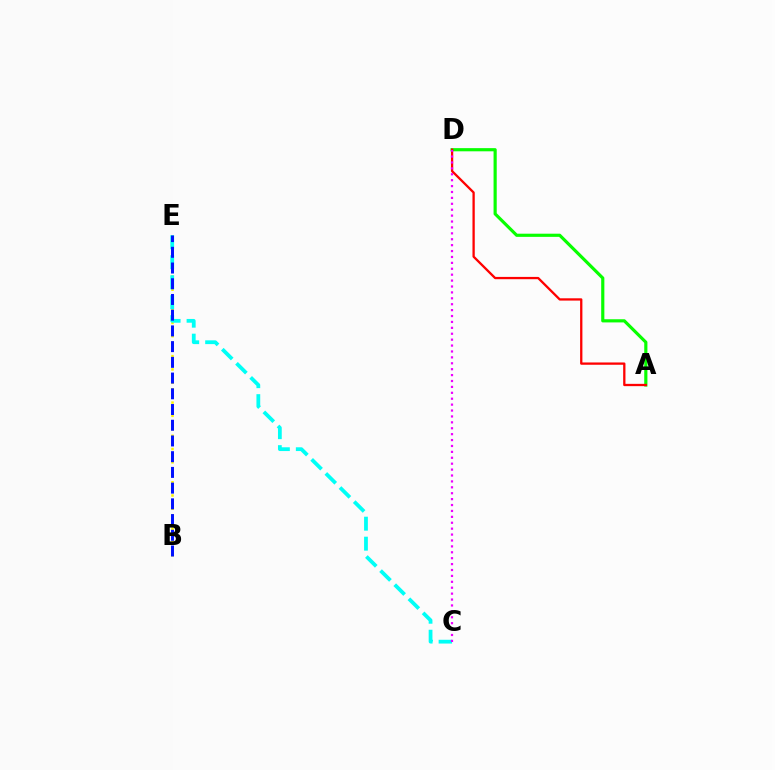{('B', 'E'): [{'color': '#fcf500', 'line_style': 'dotted', 'thickness': 1.8}, {'color': '#0010ff', 'line_style': 'dashed', 'thickness': 2.14}], ('C', 'E'): [{'color': '#00fff6', 'line_style': 'dashed', 'thickness': 2.72}], ('A', 'D'): [{'color': '#08ff00', 'line_style': 'solid', 'thickness': 2.28}, {'color': '#ff0000', 'line_style': 'solid', 'thickness': 1.65}], ('C', 'D'): [{'color': '#ee00ff', 'line_style': 'dotted', 'thickness': 1.6}]}